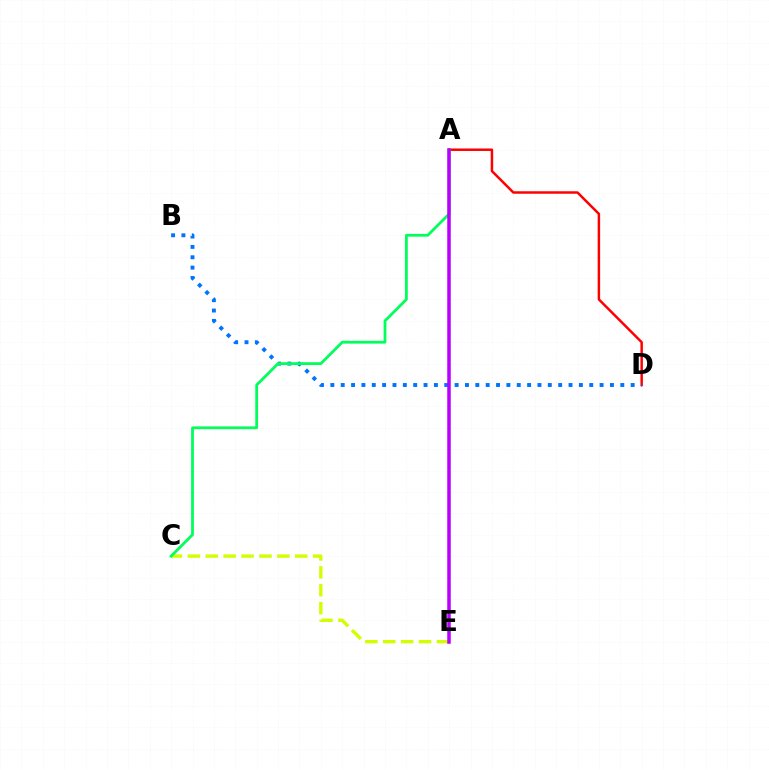{('A', 'D'): [{'color': '#ff0000', 'line_style': 'solid', 'thickness': 1.79}], ('C', 'E'): [{'color': '#d1ff00', 'line_style': 'dashed', 'thickness': 2.43}], ('B', 'D'): [{'color': '#0074ff', 'line_style': 'dotted', 'thickness': 2.81}], ('A', 'C'): [{'color': '#00ff5c', 'line_style': 'solid', 'thickness': 2.01}], ('A', 'E'): [{'color': '#b900ff', 'line_style': 'solid', 'thickness': 2.52}]}